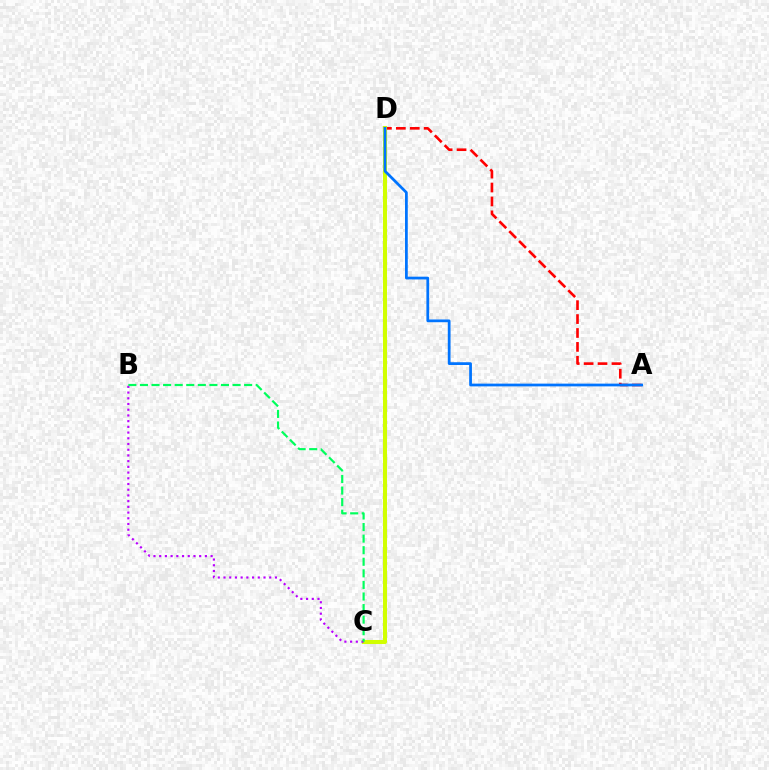{('A', 'D'): [{'color': '#ff0000', 'line_style': 'dashed', 'thickness': 1.89}, {'color': '#0074ff', 'line_style': 'solid', 'thickness': 1.98}], ('C', 'D'): [{'color': '#d1ff00', 'line_style': 'solid', 'thickness': 2.91}], ('B', 'C'): [{'color': '#b900ff', 'line_style': 'dotted', 'thickness': 1.55}, {'color': '#00ff5c', 'line_style': 'dashed', 'thickness': 1.57}]}